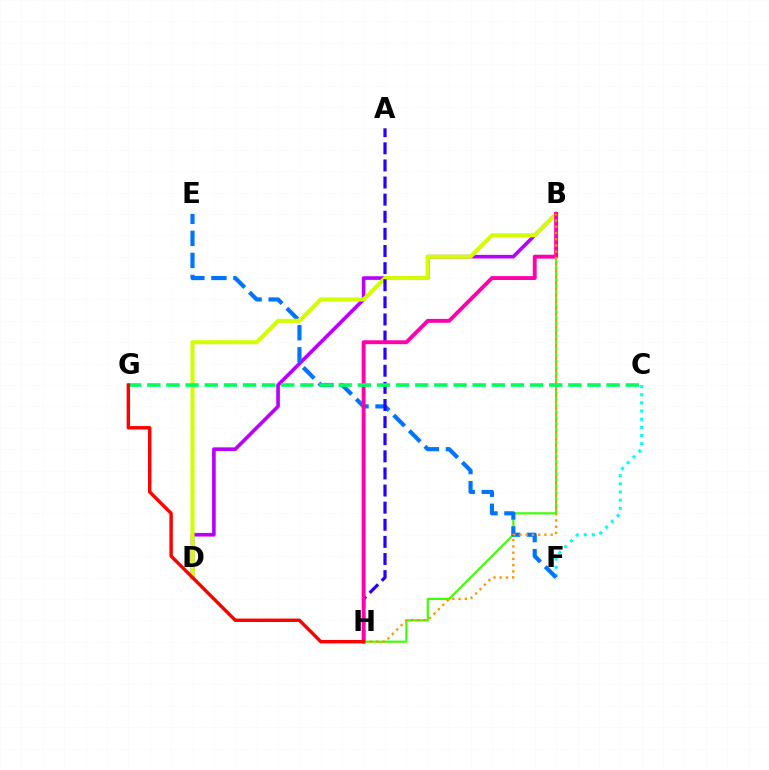{('B', 'D'): [{'color': '#b900ff', 'line_style': 'solid', 'thickness': 2.62}, {'color': '#d1ff00', 'line_style': 'solid', 'thickness': 2.91}], ('C', 'F'): [{'color': '#00fff6', 'line_style': 'dotted', 'thickness': 2.22}], ('B', 'H'): [{'color': '#3dff00', 'line_style': 'solid', 'thickness': 1.56}, {'color': '#ff00ac', 'line_style': 'solid', 'thickness': 2.81}, {'color': '#ff9400', 'line_style': 'dotted', 'thickness': 1.7}], ('E', 'F'): [{'color': '#0074ff', 'line_style': 'dashed', 'thickness': 2.99}], ('A', 'H'): [{'color': '#2500ff', 'line_style': 'dashed', 'thickness': 2.32}], ('C', 'G'): [{'color': '#00ff5c', 'line_style': 'dashed', 'thickness': 2.6}], ('G', 'H'): [{'color': '#ff0000', 'line_style': 'solid', 'thickness': 2.47}]}